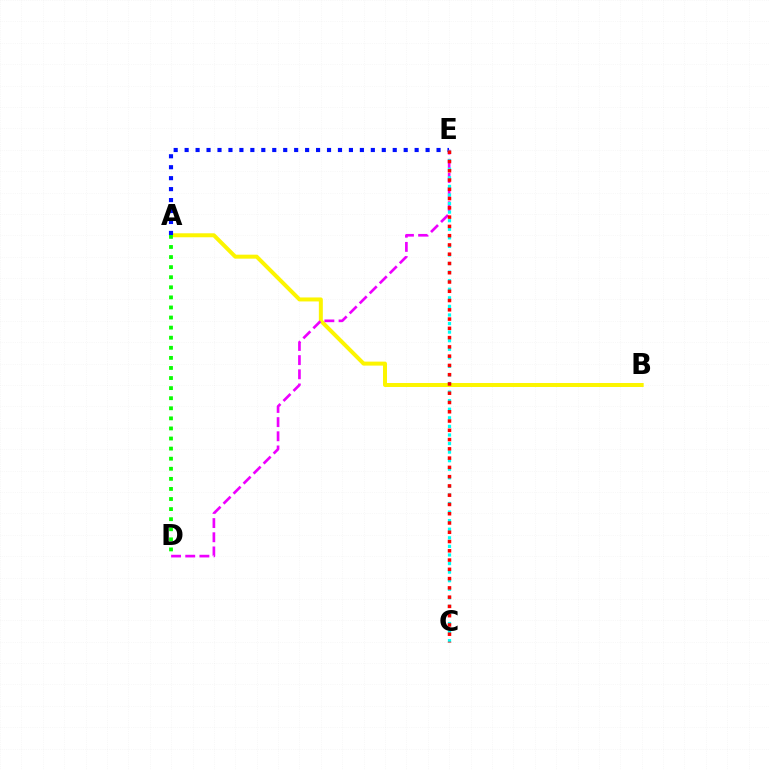{('A', 'B'): [{'color': '#fcf500', 'line_style': 'solid', 'thickness': 2.87}], ('A', 'D'): [{'color': '#08ff00', 'line_style': 'dotted', 'thickness': 2.74}], ('D', 'E'): [{'color': '#ee00ff', 'line_style': 'dashed', 'thickness': 1.93}], ('A', 'E'): [{'color': '#0010ff', 'line_style': 'dotted', 'thickness': 2.98}], ('C', 'E'): [{'color': '#00fff6', 'line_style': 'dotted', 'thickness': 2.33}, {'color': '#ff0000', 'line_style': 'dotted', 'thickness': 2.52}]}